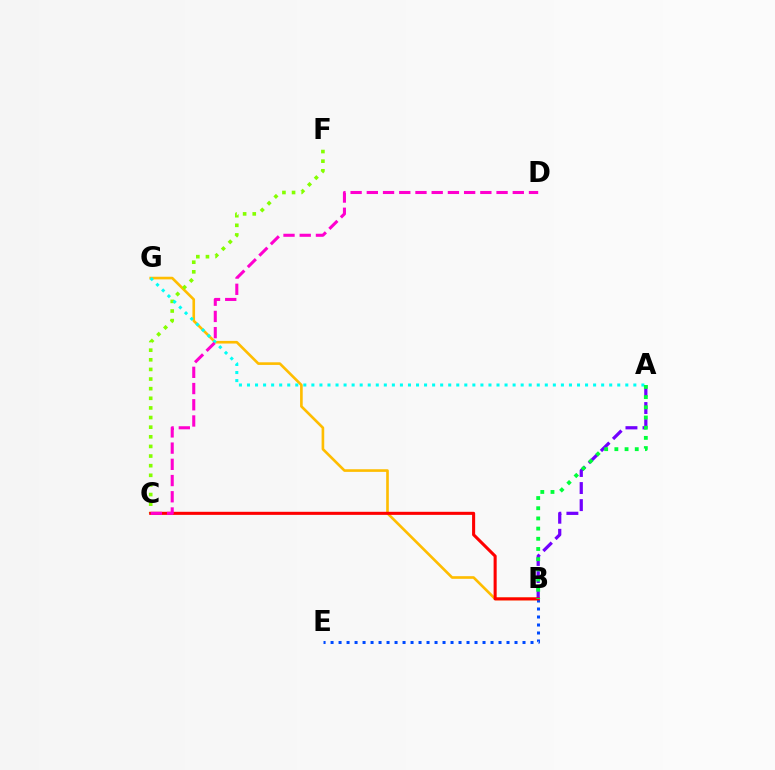{('B', 'G'): [{'color': '#ffbd00', 'line_style': 'solid', 'thickness': 1.9}], ('B', 'E'): [{'color': '#004bff', 'line_style': 'dotted', 'thickness': 2.17}], ('C', 'F'): [{'color': '#84ff00', 'line_style': 'dotted', 'thickness': 2.62}], ('A', 'B'): [{'color': '#7200ff', 'line_style': 'dashed', 'thickness': 2.32}, {'color': '#00ff39', 'line_style': 'dotted', 'thickness': 2.77}], ('B', 'C'): [{'color': '#ff0000', 'line_style': 'solid', 'thickness': 2.21}], ('A', 'G'): [{'color': '#00fff6', 'line_style': 'dotted', 'thickness': 2.19}], ('C', 'D'): [{'color': '#ff00cf', 'line_style': 'dashed', 'thickness': 2.2}]}